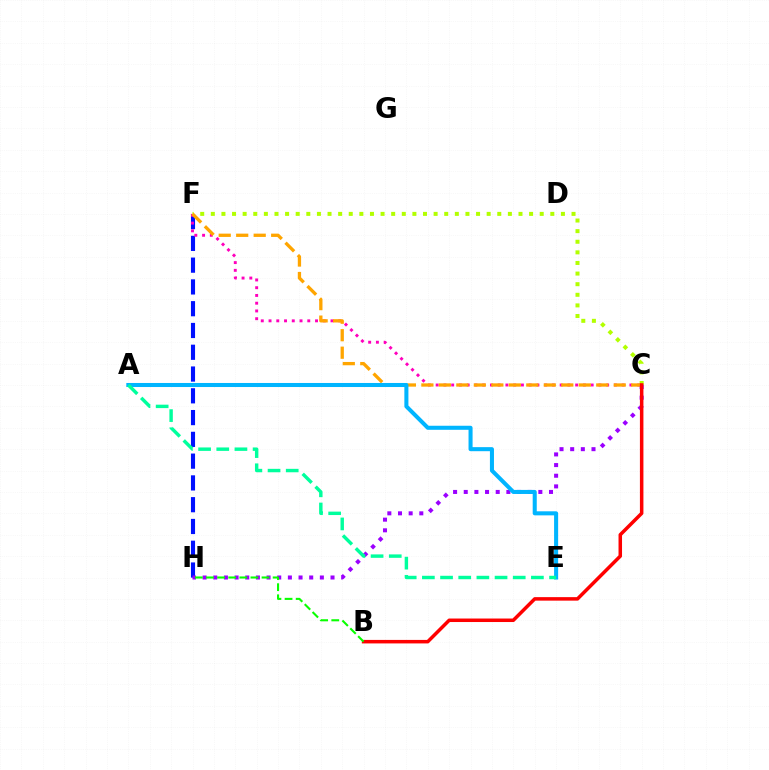{('F', 'H'): [{'color': '#0010ff', 'line_style': 'dashed', 'thickness': 2.96}], ('C', 'F'): [{'color': '#ff00bd', 'line_style': 'dotted', 'thickness': 2.11}, {'color': '#b3ff00', 'line_style': 'dotted', 'thickness': 2.88}, {'color': '#ffa500', 'line_style': 'dashed', 'thickness': 2.38}], ('C', 'H'): [{'color': '#9b00ff', 'line_style': 'dotted', 'thickness': 2.9}], ('A', 'E'): [{'color': '#00b5ff', 'line_style': 'solid', 'thickness': 2.92}, {'color': '#00ff9d', 'line_style': 'dashed', 'thickness': 2.47}], ('B', 'C'): [{'color': '#ff0000', 'line_style': 'solid', 'thickness': 2.53}], ('B', 'H'): [{'color': '#08ff00', 'line_style': 'dashed', 'thickness': 1.51}]}